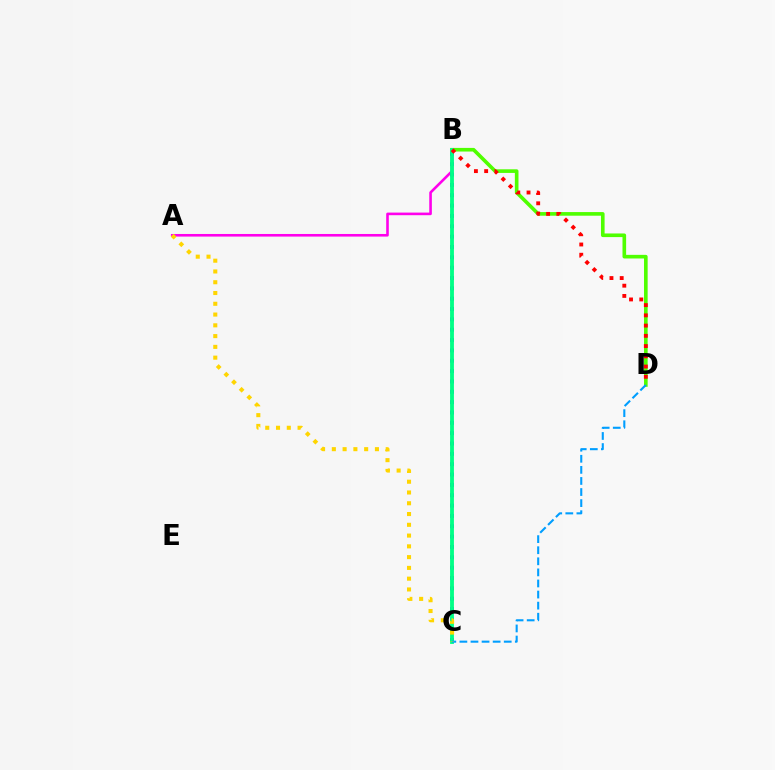{('A', 'B'): [{'color': '#ff00ed', 'line_style': 'solid', 'thickness': 1.88}], ('B', 'C'): [{'color': '#3700ff', 'line_style': 'dotted', 'thickness': 2.81}, {'color': '#00ff86', 'line_style': 'solid', 'thickness': 2.75}], ('B', 'D'): [{'color': '#4fff00', 'line_style': 'solid', 'thickness': 2.61}, {'color': '#ff0000', 'line_style': 'dotted', 'thickness': 2.78}], ('C', 'D'): [{'color': '#009eff', 'line_style': 'dashed', 'thickness': 1.51}], ('A', 'C'): [{'color': '#ffd500', 'line_style': 'dotted', 'thickness': 2.93}]}